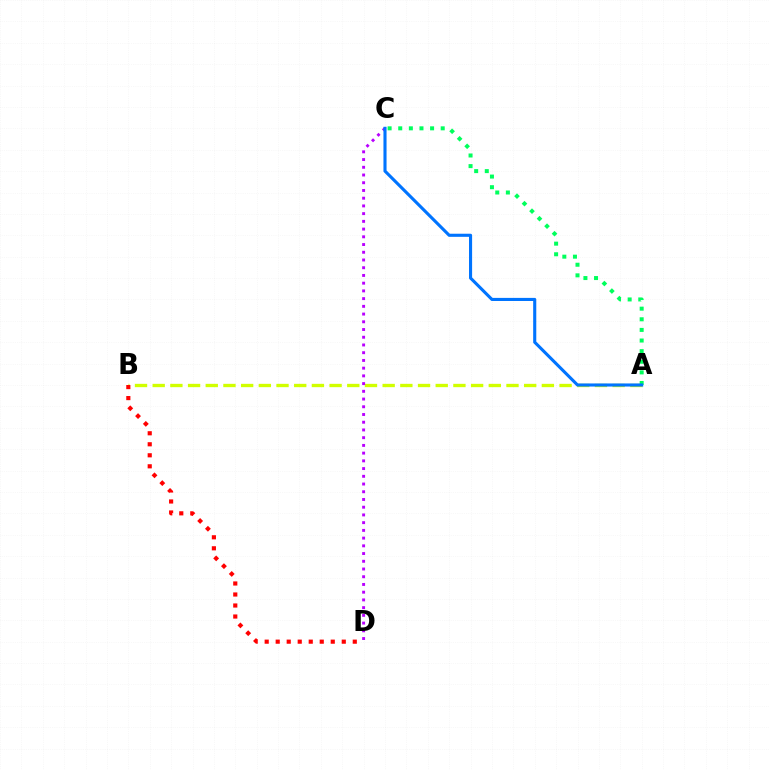{('A', 'B'): [{'color': '#d1ff00', 'line_style': 'dashed', 'thickness': 2.4}], ('C', 'D'): [{'color': '#b900ff', 'line_style': 'dotted', 'thickness': 2.1}], ('B', 'D'): [{'color': '#ff0000', 'line_style': 'dotted', 'thickness': 2.99}], ('A', 'C'): [{'color': '#00ff5c', 'line_style': 'dotted', 'thickness': 2.89}, {'color': '#0074ff', 'line_style': 'solid', 'thickness': 2.23}]}